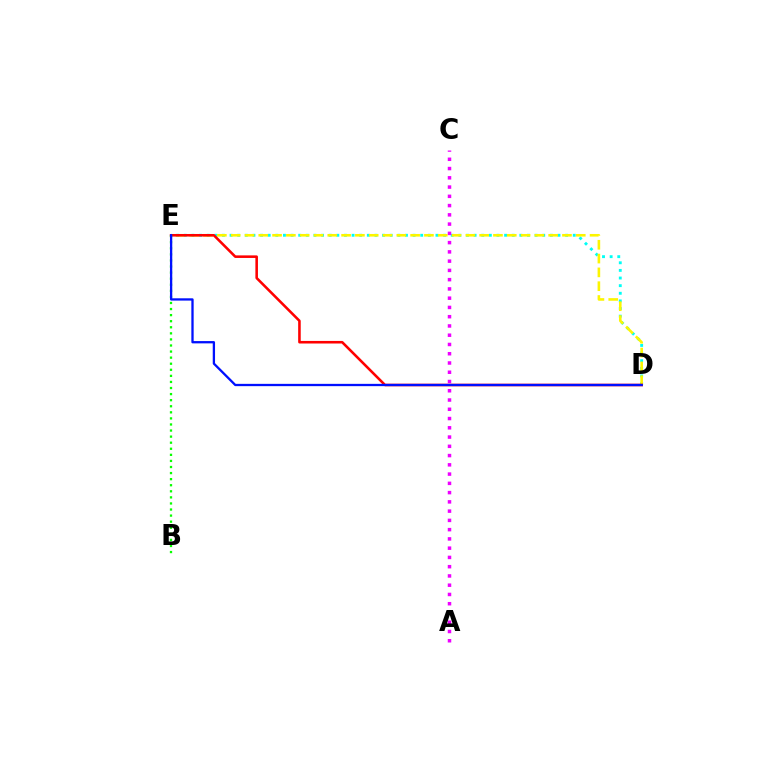{('D', 'E'): [{'color': '#00fff6', 'line_style': 'dotted', 'thickness': 2.07}, {'color': '#fcf500', 'line_style': 'dashed', 'thickness': 1.88}, {'color': '#ff0000', 'line_style': 'solid', 'thickness': 1.85}, {'color': '#0010ff', 'line_style': 'solid', 'thickness': 1.65}], ('B', 'E'): [{'color': '#08ff00', 'line_style': 'dotted', 'thickness': 1.65}], ('A', 'C'): [{'color': '#ee00ff', 'line_style': 'dotted', 'thickness': 2.52}]}